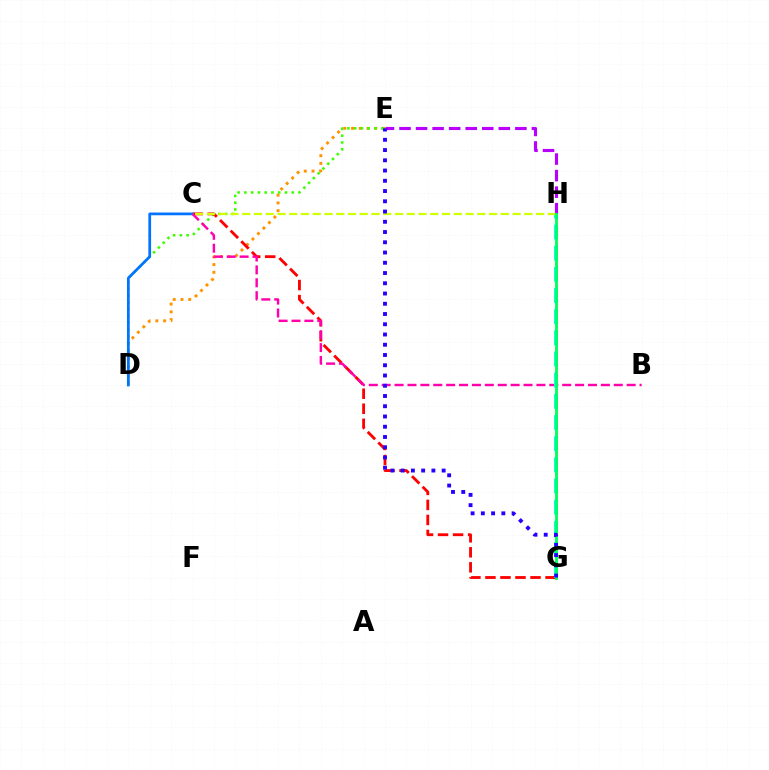{('D', 'E'): [{'color': '#ff9400', 'line_style': 'dotted', 'thickness': 2.11}, {'color': '#3dff00', 'line_style': 'dotted', 'thickness': 1.84}], ('C', 'G'): [{'color': '#ff0000', 'line_style': 'dashed', 'thickness': 2.04}], ('C', 'D'): [{'color': '#0074ff', 'line_style': 'solid', 'thickness': 1.98}], ('B', 'C'): [{'color': '#ff00ac', 'line_style': 'dashed', 'thickness': 1.75}], ('G', 'H'): [{'color': '#00fff6', 'line_style': 'dashed', 'thickness': 2.87}, {'color': '#00ff5c', 'line_style': 'solid', 'thickness': 2.04}], ('E', 'H'): [{'color': '#b900ff', 'line_style': 'dashed', 'thickness': 2.25}], ('C', 'H'): [{'color': '#d1ff00', 'line_style': 'dashed', 'thickness': 1.6}], ('E', 'G'): [{'color': '#2500ff', 'line_style': 'dotted', 'thickness': 2.78}]}